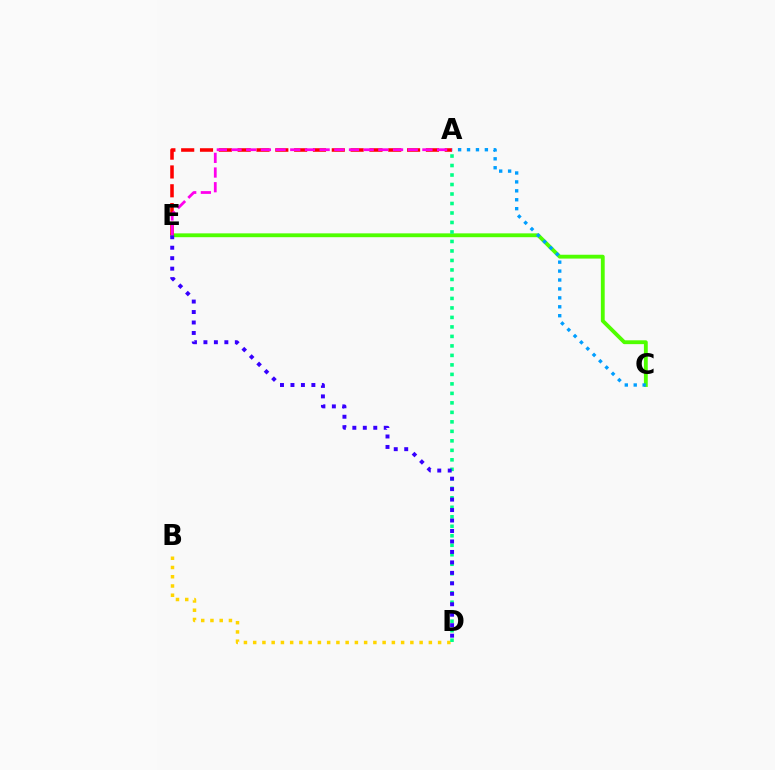{('B', 'D'): [{'color': '#ffd500', 'line_style': 'dotted', 'thickness': 2.51}], ('C', 'E'): [{'color': '#4fff00', 'line_style': 'solid', 'thickness': 2.76}], ('A', 'C'): [{'color': '#009eff', 'line_style': 'dotted', 'thickness': 2.42}], ('A', 'D'): [{'color': '#00ff86', 'line_style': 'dotted', 'thickness': 2.58}], ('A', 'E'): [{'color': '#ff0000', 'line_style': 'dashed', 'thickness': 2.56}, {'color': '#ff00ed', 'line_style': 'dashed', 'thickness': 1.99}], ('D', 'E'): [{'color': '#3700ff', 'line_style': 'dotted', 'thickness': 2.84}]}